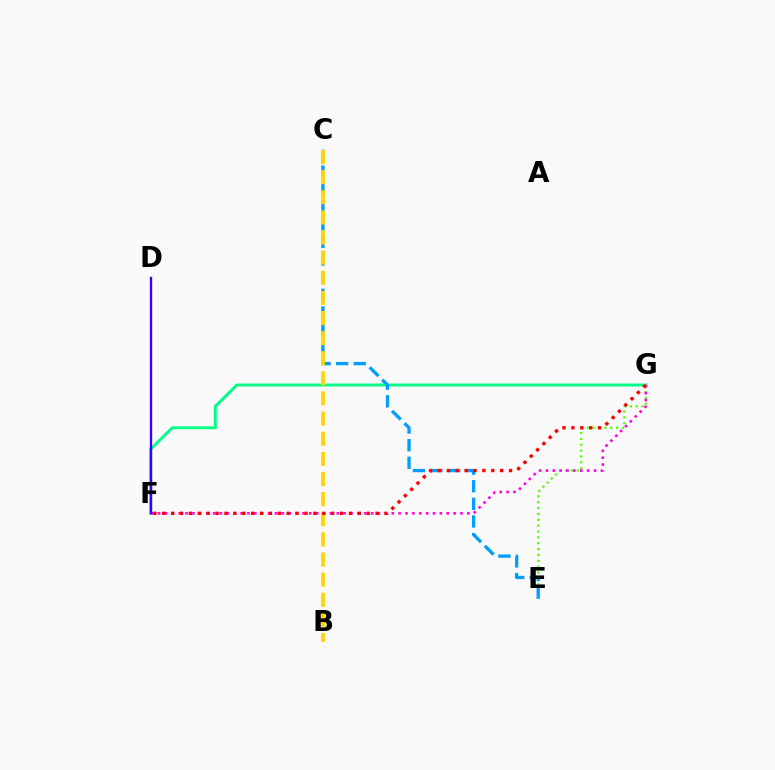{('E', 'G'): [{'color': '#4fff00', 'line_style': 'dotted', 'thickness': 1.59}], ('F', 'G'): [{'color': '#00ff86', 'line_style': 'solid', 'thickness': 2.11}, {'color': '#ff00ed', 'line_style': 'dotted', 'thickness': 1.87}, {'color': '#ff0000', 'line_style': 'dotted', 'thickness': 2.41}], ('C', 'E'): [{'color': '#009eff', 'line_style': 'dashed', 'thickness': 2.39}], ('B', 'C'): [{'color': '#ffd500', 'line_style': 'dashed', 'thickness': 2.73}], ('D', 'F'): [{'color': '#3700ff', 'line_style': 'solid', 'thickness': 1.69}]}